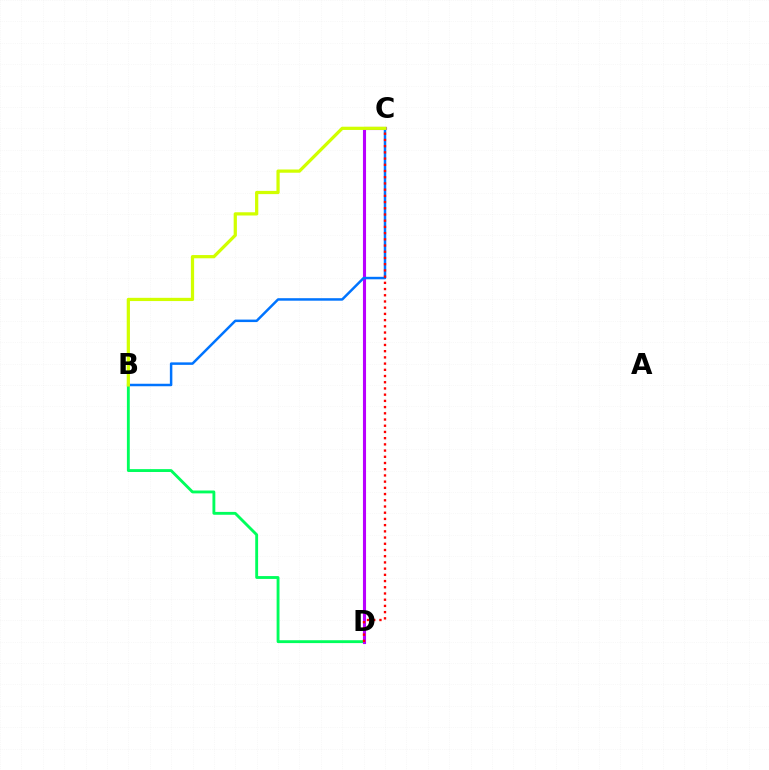{('B', 'D'): [{'color': '#00ff5c', 'line_style': 'solid', 'thickness': 2.06}], ('C', 'D'): [{'color': '#b900ff', 'line_style': 'solid', 'thickness': 2.23}, {'color': '#ff0000', 'line_style': 'dotted', 'thickness': 1.69}], ('B', 'C'): [{'color': '#0074ff', 'line_style': 'solid', 'thickness': 1.79}, {'color': '#d1ff00', 'line_style': 'solid', 'thickness': 2.33}]}